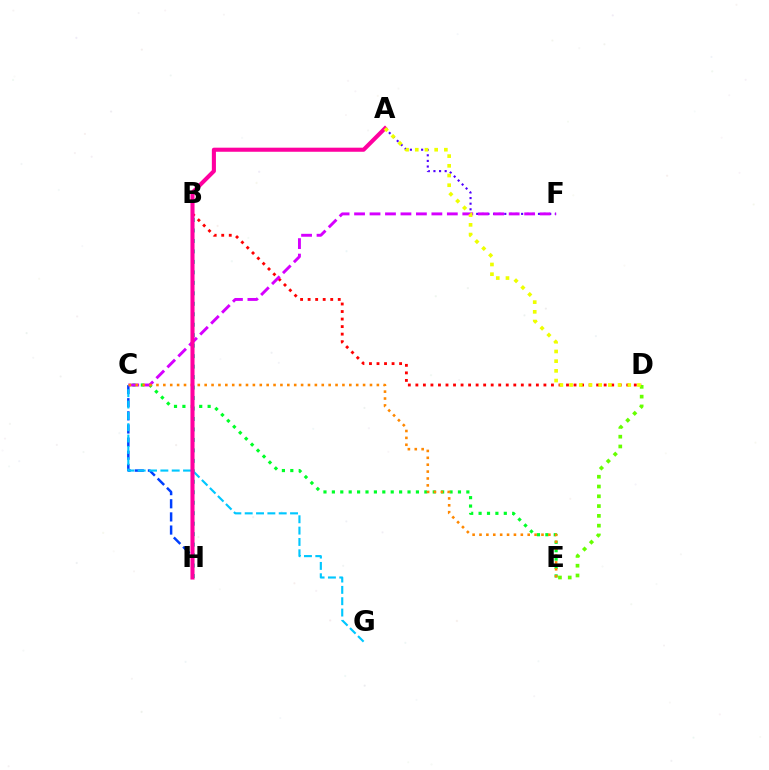{('B', 'D'): [{'color': '#ff0000', 'line_style': 'dotted', 'thickness': 2.05}], ('A', 'F'): [{'color': '#4f00ff', 'line_style': 'dotted', 'thickness': 1.53}], ('C', 'H'): [{'color': '#003fff', 'line_style': 'dashed', 'thickness': 1.78}], ('B', 'H'): [{'color': '#00ffaf', 'line_style': 'dotted', 'thickness': 2.84}], ('C', 'G'): [{'color': '#00c7ff', 'line_style': 'dashed', 'thickness': 1.54}], ('C', 'E'): [{'color': '#00ff27', 'line_style': 'dotted', 'thickness': 2.28}, {'color': '#ff8800', 'line_style': 'dotted', 'thickness': 1.87}], ('D', 'E'): [{'color': '#66ff00', 'line_style': 'dotted', 'thickness': 2.66}], ('C', 'F'): [{'color': '#d600ff', 'line_style': 'dashed', 'thickness': 2.1}], ('A', 'H'): [{'color': '#ff00a0', 'line_style': 'solid', 'thickness': 2.94}], ('A', 'D'): [{'color': '#eeff00', 'line_style': 'dotted', 'thickness': 2.64}]}